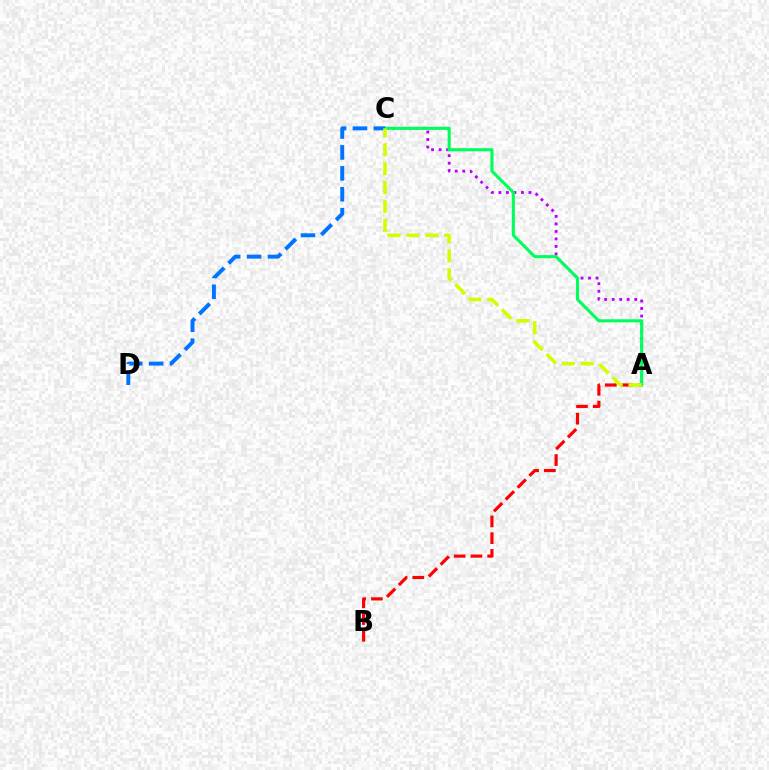{('A', 'C'): [{'color': '#b900ff', 'line_style': 'dotted', 'thickness': 2.04}, {'color': '#00ff5c', 'line_style': 'solid', 'thickness': 2.24}, {'color': '#d1ff00', 'line_style': 'dashed', 'thickness': 2.57}], ('A', 'B'): [{'color': '#ff0000', 'line_style': 'dashed', 'thickness': 2.27}], ('C', 'D'): [{'color': '#0074ff', 'line_style': 'dashed', 'thickness': 2.84}]}